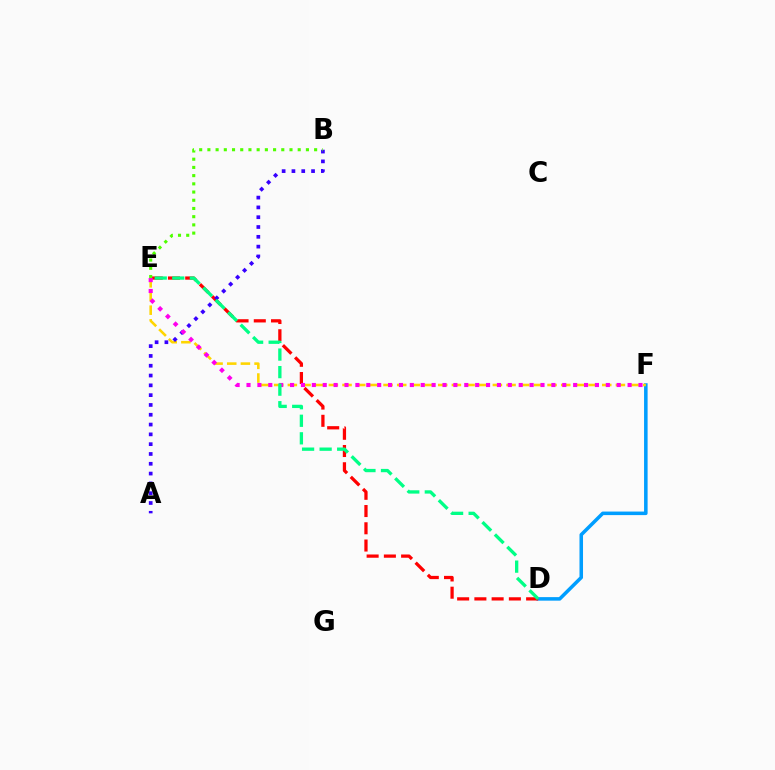{('D', 'F'): [{'color': '#009eff', 'line_style': 'solid', 'thickness': 2.55}], ('E', 'F'): [{'color': '#ffd500', 'line_style': 'dashed', 'thickness': 1.86}, {'color': '#ff00ed', 'line_style': 'dotted', 'thickness': 2.96}], ('D', 'E'): [{'color': '#ff0000', 'line_style': 'dashed', 'thickness': 2.34}, {'color': '#00ff86', 'line_style': 'dashed', 'thickness': 2.38}], ('A', 'B'): [{'color': '#3700ff', 'line_style': 'dotted', 'thickness': 2.66}], ('B', 'E'): [{'color': '#4fff00', 'line_style': 'dotted', 'thickness': 2.23}]}